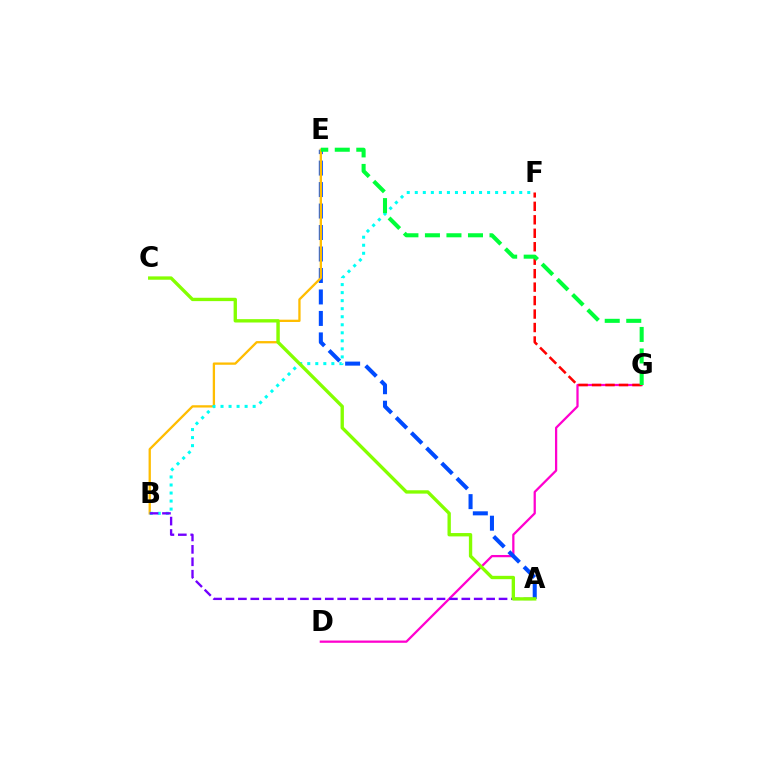{('D', 'G'): [{'color': '#ff00cf', 'line_style': 'solid', 'thickness': 1.63}], ('A', 'E'): [{'color': '#004bff', 'line_style': 'dashed', 'thickness': 2.92}], ('B', 'E'): [{'color': '#ffbd00', 'line_style': 'solid', 'thickness': 1.66}], ('F', 'G'): [{'color': '#ff0000', 'line_style': 'dashed', 'thickness': 1.83}], ('B', 'F'): [{'color': '#00fff6', 'line_style': 'dotted', 'thickness': 2.18}], ('A', 'B'): [{'color': '#7200ff', 'line_style': 'dashed', 'thickness': 1.69}], ('A', 'C'): [{'color': '#84ff00', 'line_style': 'solid', 'thickness': 2.41}], ('E', 'G'): [{'color': '#00ff39', 'line_style': 'dashed', 'thickness': 2.92}]}